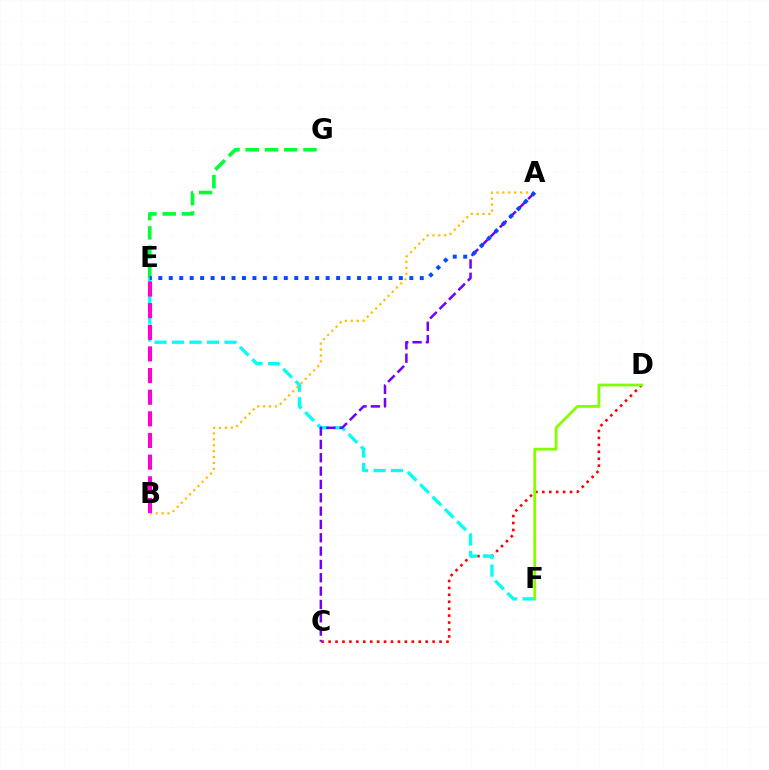{('E', 'G'): [{'color': '#00ff39', 'line_style': 'dashed', 'thickness': 2.61}], ('C', 'D'): [{'color': '#ff0000', 'line_style': 'dotted', 'thickness': 1.88}], ('E', 'F'): [{'color': '#00fff6', 'line_style': 'dashed', 'thickness': 2.38}], ('A', 'C'): [{'color': '#7200ff', 'line_style': 'dashed', 'thickness': 1.81}], ('A', 'B'): [{'color': '#ffbd00', 'line_style': 'dotted', 'thickness': 1.6}], ('A', 'E'): [{'color': '#004bff', 'line_style': 'dotted', 'thickness': 2.84}], ('B', 'E'): [{'color': '#ff00cf', 'line_style': 'dashed', 'thickness': 2.94}], ('D', 'F'): [{'color': '#84ff00', 'line_style': 'solid', 'thickness': 2.02}]}